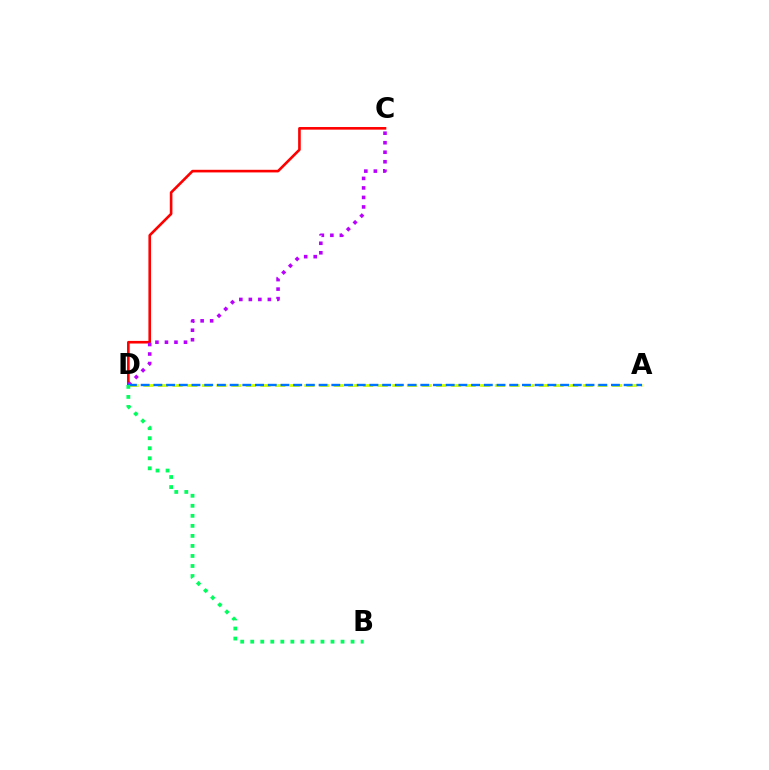{('C', 'D'): [{'color': '#ff0000', 'line_style': 'solid', 'thickness': 1.89}, {'color': '#b900ff', 'line_style': 'dotted', 'thickness': 2.58}], ('A', 'D'): [{'color': '#d1ff00', 'line_style': 'dashed', 'thickness': 1.99}, {'color': '#0074ff', 'line_style': 'dashed', 'thickness': 1.73}], ('B', 'D'): [{'color': '#00ff5c', 'line_style': 'dotted', 'thickness': 2.73}]}